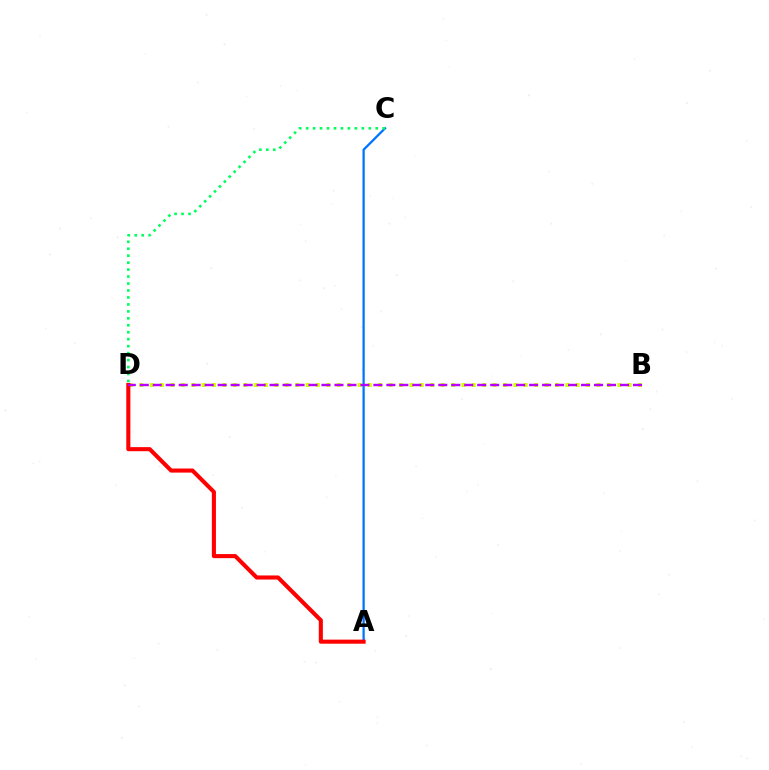{('A', 'C'): [{'color': '#0074ff', 'line_style': 'solid', 'thickness': 1.63}], ('B', 'D'): [{'color': '#d1ff00', 'line_style': 'dotted', 'thickness': 2.82}, {'color': '#b900ff', 'line_style': 'dashed', 'thickness': 1.76}], ('A', 'D'): [{'color': '#ff0000', 'line_style': 'solid', 'thickness': 2.94}], ('C', 'D'): [{'color': '#00ff5c', 'line_style': 'dotted', 'thickness': 1.89}]}